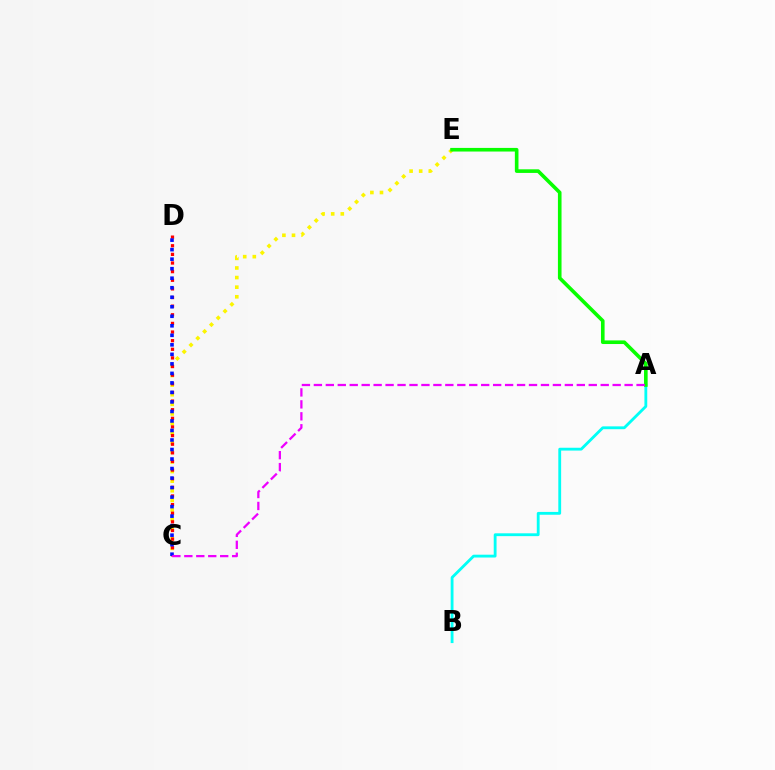{('C', 'E'): [{'color': '#fcf500', 'line_style': 'dotted', 'thickness': 2.61}], ('C', 'D'): [{'color': '#ff0000', 'line_style': 'dotted', 'thickness': 2.34}, {'color': '#0010ff', 'line_style': 'dotted', 'thickness': 2.59}], ('A', 'B'): [{'color': '#00fff6', 'line_style': 'solid', 'thickness': 2.03}], ('A', 'E'): [{'color': '#08ff00', 'line_style': 'solid', 'thickness': 2.61}], ('A', 'C'): [{'color': '#ee00ff', 'line_style': 'dashed', 'thickness': 1.62}]}